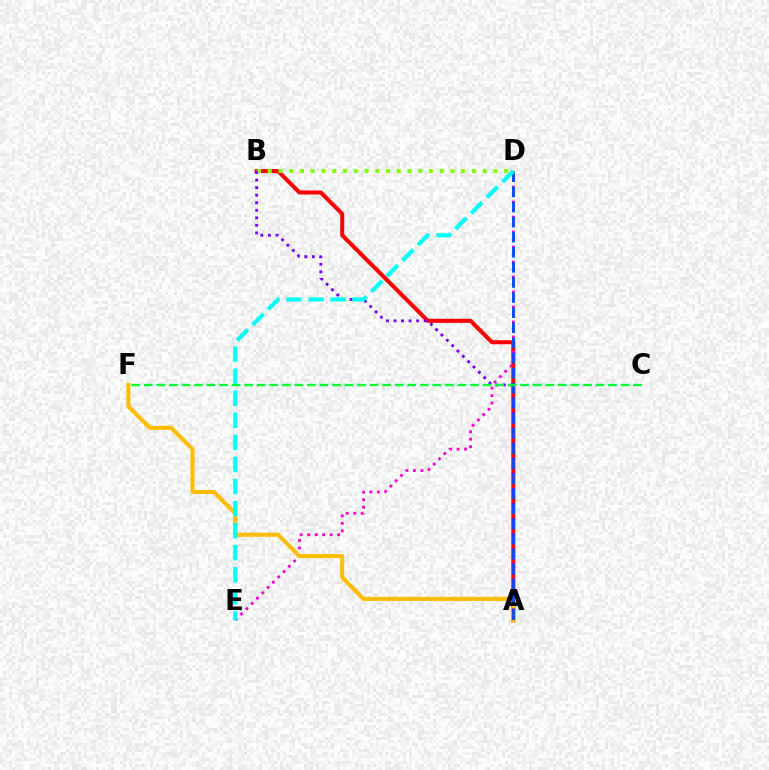{('A', 'B'): [{'color': '#ff0000', 'line_style': 'solid', 'thickness': 2.92}, {'color': '#7200ff', 'line_style': 'dotted', 'thickness': 2.05}], ('D', 'E'): [{'color': '#ff00cf', 'line_style': 'dotted', 'thickness': 2.04}, {'color': '#00fff6', 'line_style': 'dashed', 'thickness': 3.0}], ('B', 'D'): [{'color': '#84ff00', 'line_style': 'dotted', 'thickness': 2.92}], ('A', 'F'): [{'color': '#ffbd00', 'line_style': 'solid', 'thickness': 2.97}], ('A', 'D'): [{'color': '#004bff', 'line_style': 'dashed', 'thickness': 2.05}], ('C', 'F'): [{'color': '#00ff39', 'line_style': 'dashed', 'thickness': 1.7}]}